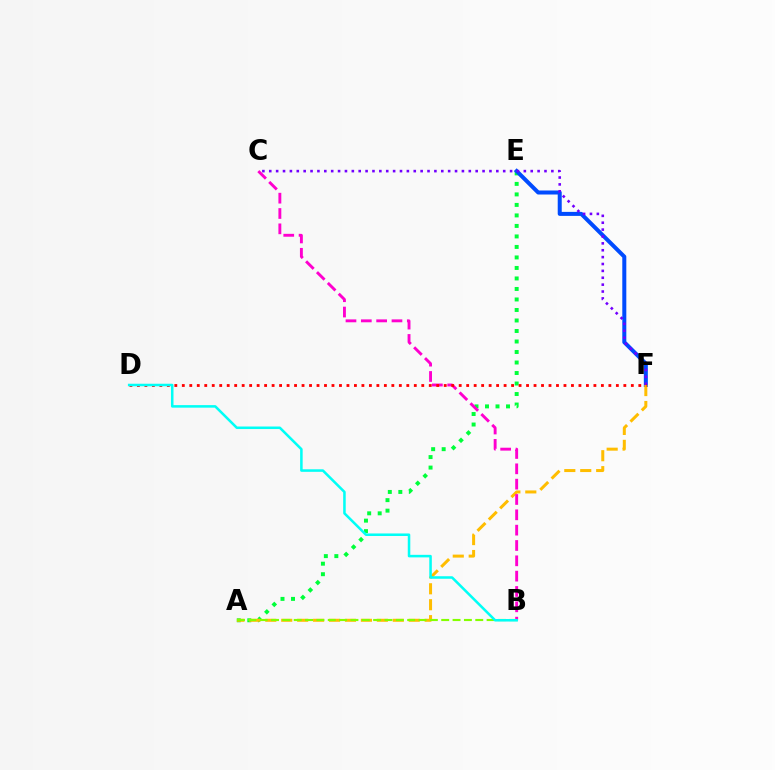{('A', 'E'): [{'color': '#00ff39', 'line_style': 'dotted', 'thickness': 2.85}], ('E', 'F'): [{'color': '#004bff', 'line_style': 'solid', 'thickness': 2.89}], ('C', 'F'): [{'color': '#7200ff', 'line_style': 'dotted', 'thickness': 1.87}], ('A', 'F'): [{'color': '#ffbd00', 'line_style': 'dashed', 'thickness': 2.17}], ('A', 'B'): [{'color': '#84ff00', 'line_style': 'dashed', 'thickness': 1.54}], ('B', 'C'): [{'color': '#ff00cf', 'line_style': 'dashed', 'thickness': 2.08}], ('D', 'F'): [{'color': '#ff0000', 'line_style': 'dotted', 'thickness': 2.03}], ('B', 'D'): [{'color': '#00fff6', 'line_style': 'solid', 'thickness': 1.82}]}